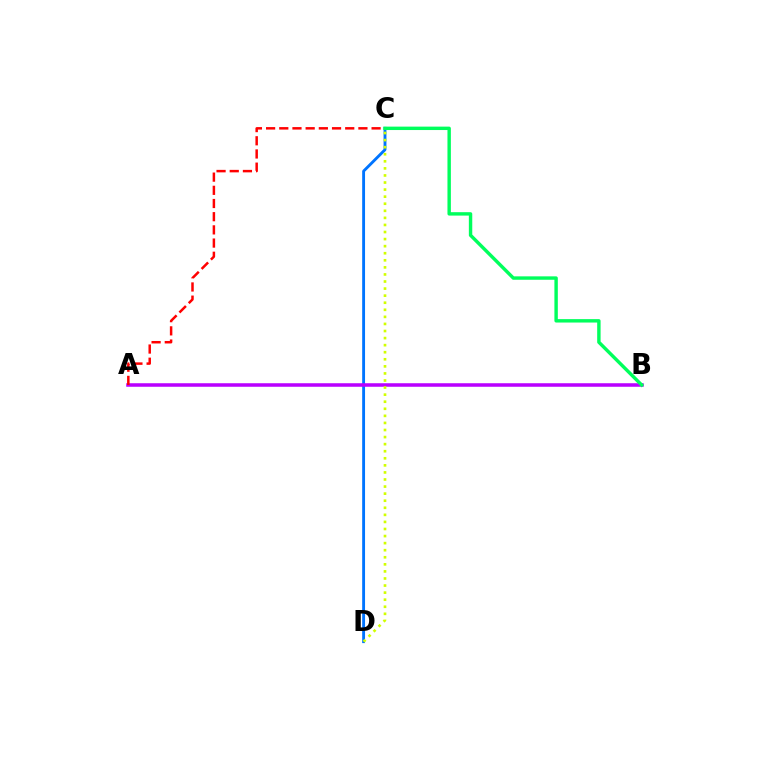{('C', 'D'): [{'color': '#0074ff', 'line_style': 'solid', 'thickness': 2.06}, {'color': '#d1ff00', 'line_style': 'dotted', 'thickness': 1.92}], ('A', 'B'): [{'color': '#b900ff', 'line_style': 'solid', 'thickness': 2.54}], ('A', 'C'): [{'color': '#ff0000', 'line_style': 'dashed', 'thickness': 1.79}], ('B', 'C'): [{'color': '#00ff5c', 'line_style': 'solid', 'thickness': 2.46}]}